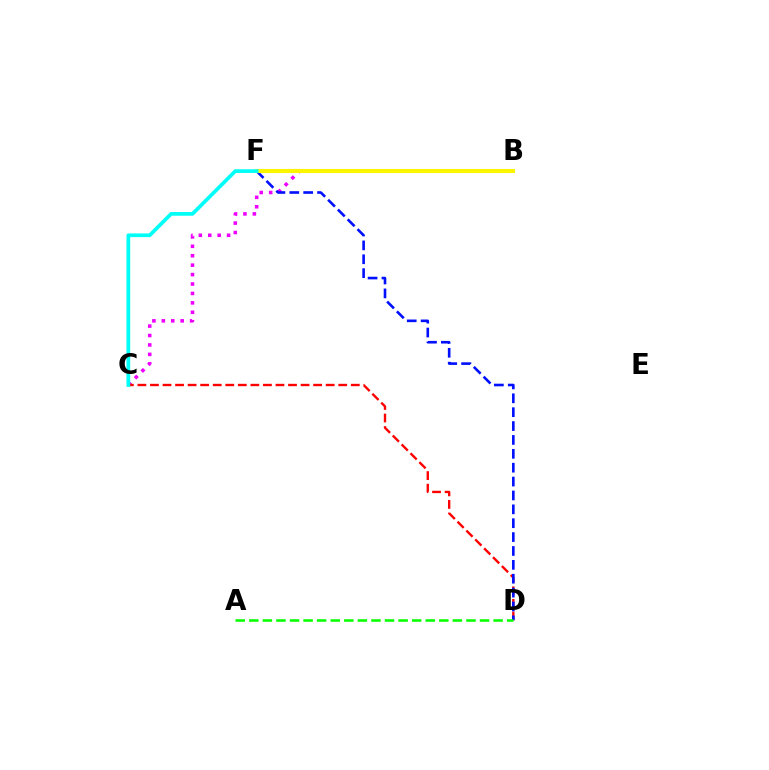{('B', 'C'): [{'color': '#ee00ff', 'line_style': 'dotted', 'thickness': 2.56}], ('C', 'D'): [{'color': '#ff0000', 'line_style': 'dashed', 'thickness': 1.71}], ('D', 'F'): [{'color': '#0010ff', 'line_style': 'dashed', 'thickness': 1.89}], ('B', 'F'): [{'color': '#fcf500', 'line_style': 'solid', 'thickness': 2.94}], ('A', 'D'): [{'color': '#08ff00', 'line_style': 'dashed', 'thickness': 1.84}], ('C', 'F'): [{'color': '#00fff6', 'line_style': 'solid', 'thickness': 2.67}]}